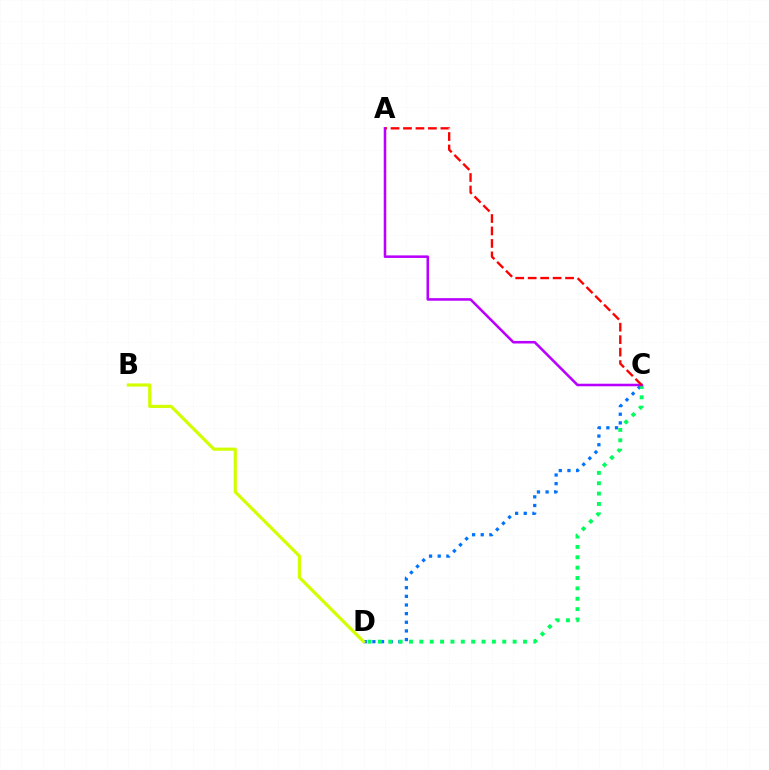{('C', 'D'): [{'color': '#0074ff', 'line_style': 'dotted', 'thickness': 2.35}, {'color': '#00ff5c', 'line_style': 'dotted', 'thickness': 2.82}], ('A', 'C'): [{'color': '#b900ff', 'line_style': 'solid', 'thickness': 1.85}, {'color': '#ff0000', 'line_style': 'dashed', 'thickness': 1.69}], ('B', 'D'): [{'color': '#d1ff00', 'line_style': 'solid', 'thickness': 2.27}]}